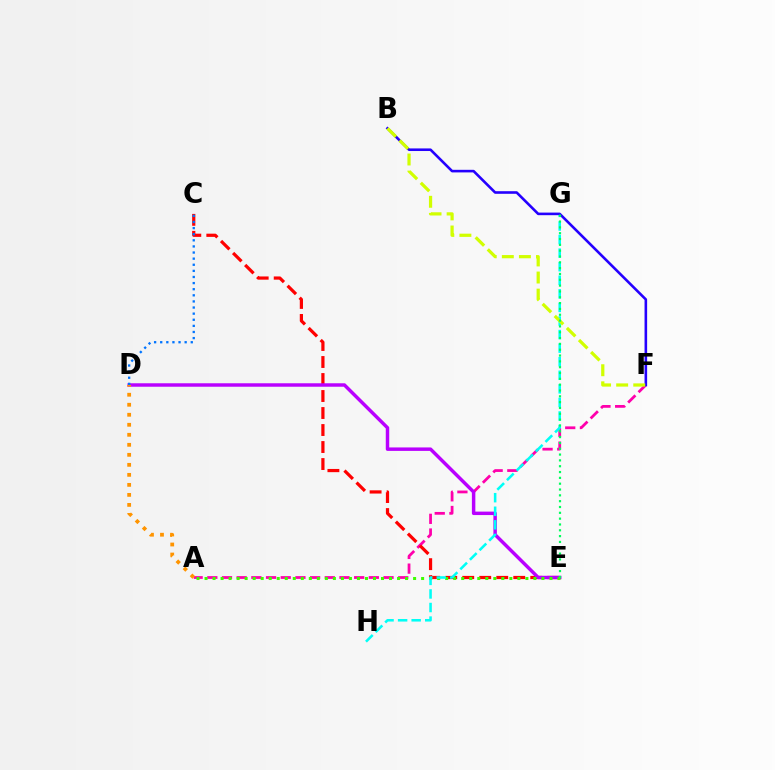{('A', 'F'): [{'color': '#ff00ac', 'line_style': 'dashed', 'thickness': 1.99}], ('C', 'E'): [{'color': '#ff0000', 'line_style': 'dashed', 'thickness': 2.31}], ('D', 'E'): [{'color': '#b900ff', 'line_style': 'solid', 'thickness': 2.49}], ('A', 'E'): [{'color': '#3dff00', 'line_style': 'dotted', 'thickness': 2.18}], ('G', 'H'): [{'color': '#00fff6', 'line_style': 'dashed', 'thickness': 1.84}], ('B', 'F'): [{'color': '#2500ff', 'line_style': 'solid', 'thickness': 1.87}, {'color': '#d1ff00', 'line_style': 'dashed', 'thickness': 2.32}], ('A', 'D'): [{'color': '#ff9400', 'line_style': 'dotted', 'thickness': 2.72}], ('C', 'D'): [{'color': '#0074ff', 'line_style': 'dotted', 'thickness': 1.66}], ('E', 'G'): [{'color': '#00ff5c', 'line_style': 'dotted', 'thickness': 1.58}]}